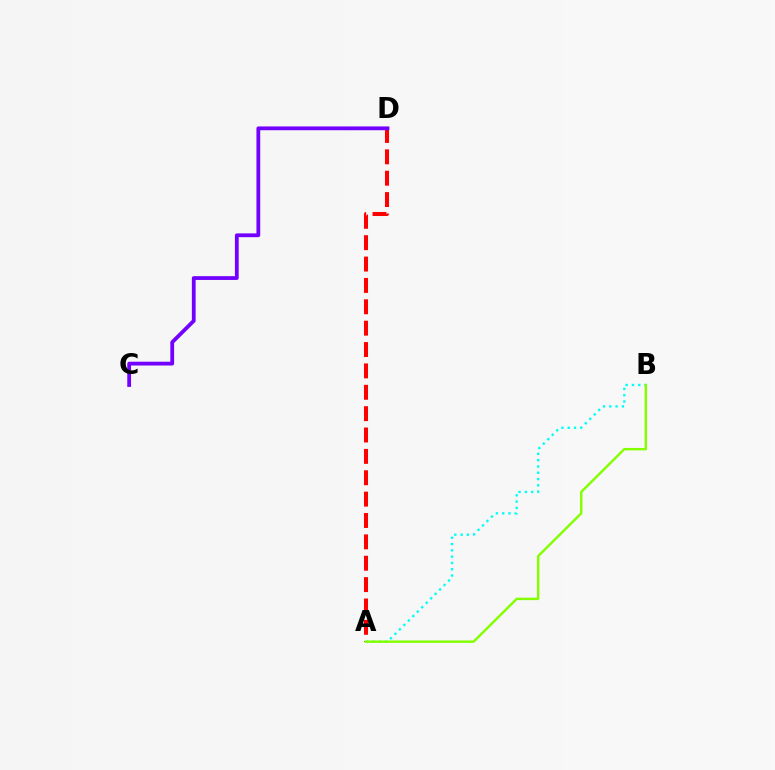{('A', 'D'): [{'color': '#ff0000', 'line_style': 'dashed', 'thickness': 2.9}], ('A', 'B'): [{'color': '#00fff6', 'line_style': 'dotted', 'thickness': 1.71}, {'color': '#84ff00', 'line_style': 'solid', 'thickness': 1.76}], ('C', 'D'): [{'color': '#7200ff', 'line_style': 'solid', 'thickness': 2.73}]}